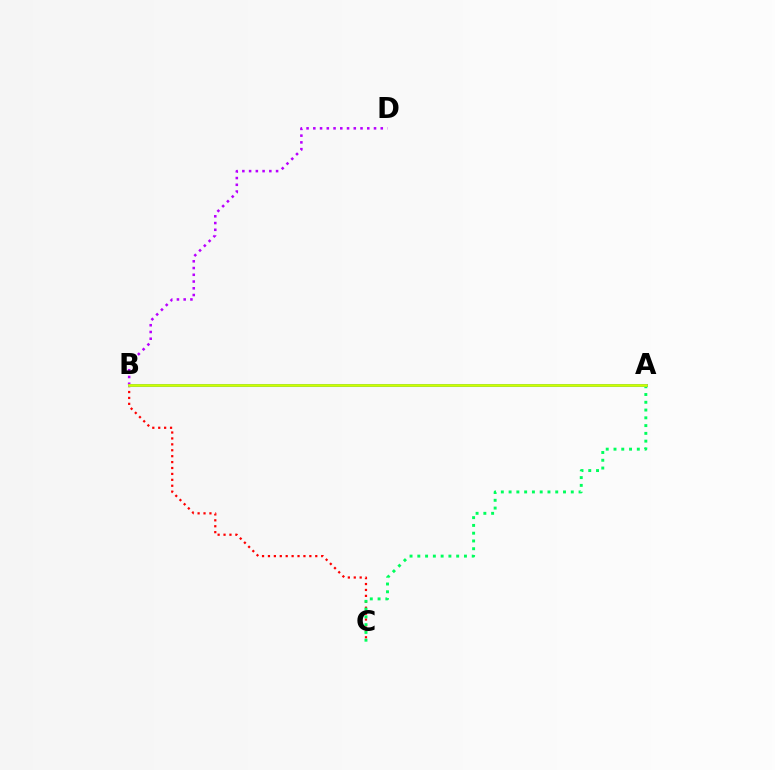{('B', 'C'): [{'color': '#ff0000', 'line_style': 'dotted', 'thickness': 1.61}], ('A', 'C'): [{'color': '#00ff5c', 'line_style': 'dotted', 'thickness': 2.11}], ('A', 'B'): [{'color': '#0074ff', 'line_style': 'solid', 'thickness': 2.16}, {'color': '#d1ff00', 'line_style': 'solid', 'thickness': 1.95}], ('B', 'D'): [{'color': '#b900ff', 'line_style': 'dotted', 'thickness': 1.83}]}